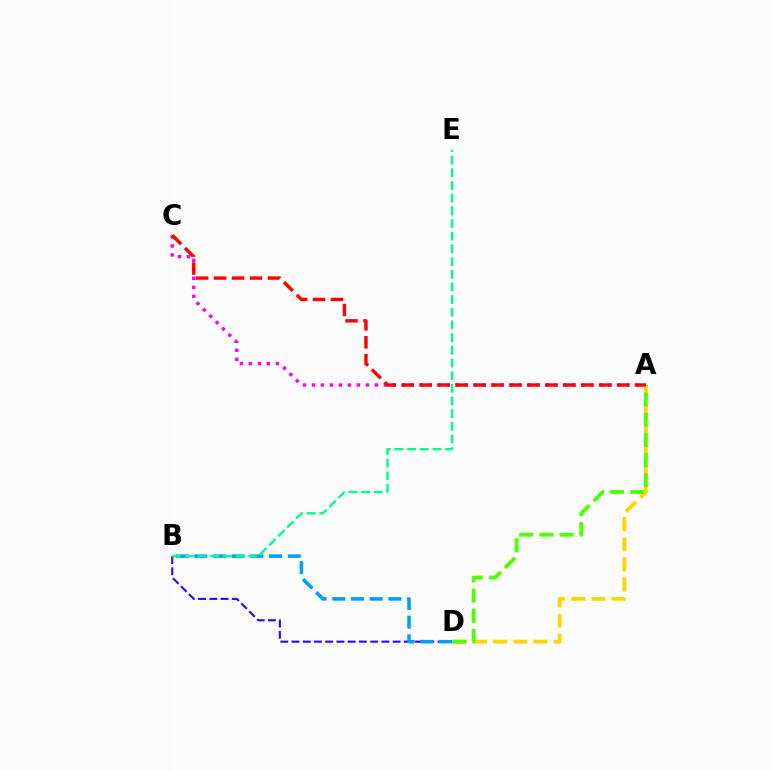{('A', 'C'): [{'color': '#ff00ed', 'line_style': 'dotted', 'thickness': 2.44}, {'color': '#ff0000', 'line_style': 'dashed', 'thickness': 2.44}], ('B', 'D'): [{'color': '#3700ff', 'line_style': 'dashed', 'thickness': 1.53}, {'color': '#009eff', 'line_style': 'dashed', 'thickness': 2.54}], ('A', 'D'): [{'color': '#ffd500', 'line_style': 'dashed', 'thickness': 2.74}, {'color': '#4fff00', 'line_style': 'dashed', 'thickness': 2.74}], ('B', 'E'): [{'color': '#00ff86', 'line_style': 'dashed', 'thickness': 1.72}]}